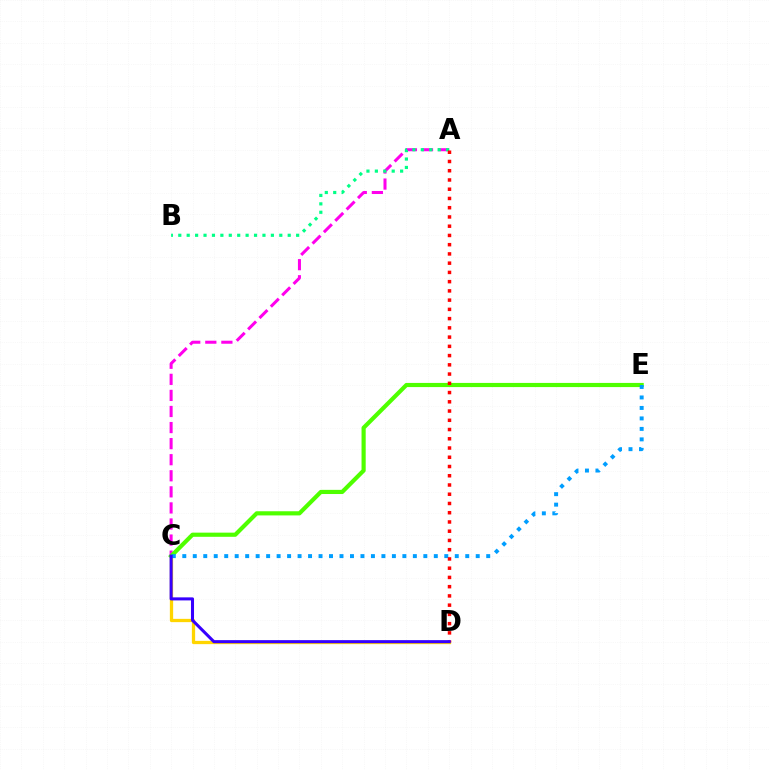{('C', 'D'): [{'color': '#ffd500', 'line_style': 'solid', 'thickness': 2.36}, {'color': '#3700ff', 'line_style': 'solid', 'thickness': 2.19}], ('A', 'C'): [{'color': '#ff00ed', 'line_style': 'dashed', 'thickness': 2.18}], ('C', 'E'): [{'color': '#4fff00', 'line_style': 'solid', 'thickness': 2.99}, {'color': '#009eff', 'line_style': 'dotted', 'thickness': 2.85}], ('A', 'B'): [{'color': '#00ff86', 'line_style': 'dotted', 'thickness': 2.29}], ('A', 'D'): [{'color': '#ff0000', 'line_style': 'dotted', 'thickness': 2.51}]}